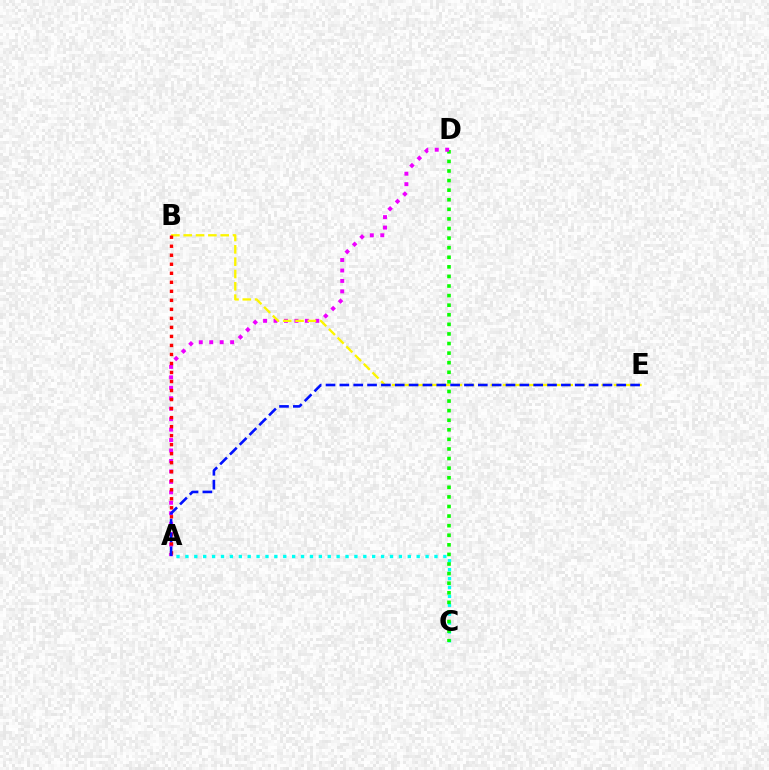{('A', 'C'): [{'color': '#00fff6', 'line_style': 'dotted', 'thickness': 2.42}], ('C', 'D'): [{'color': '#08ff00', 'line_style': 'dotted', 'thickness': 2.6}], ('A', 'D'): [{'color': '#ee00ff', 'line_style': 'dotted', 'thickness': 2.84}], ('B', 'E'): [{'color': '#fcf500', 'line_style': 'dashed', 'thickness': 1.67}], ('A', 'B'): [{'color': '#ff0000', 'line_style': 'dotted', 'thickness': 2.45}], ('A', 'E'): [{'color': '#0010ff', 'line_style': 'dashed', 'thickness': 1.88}]}